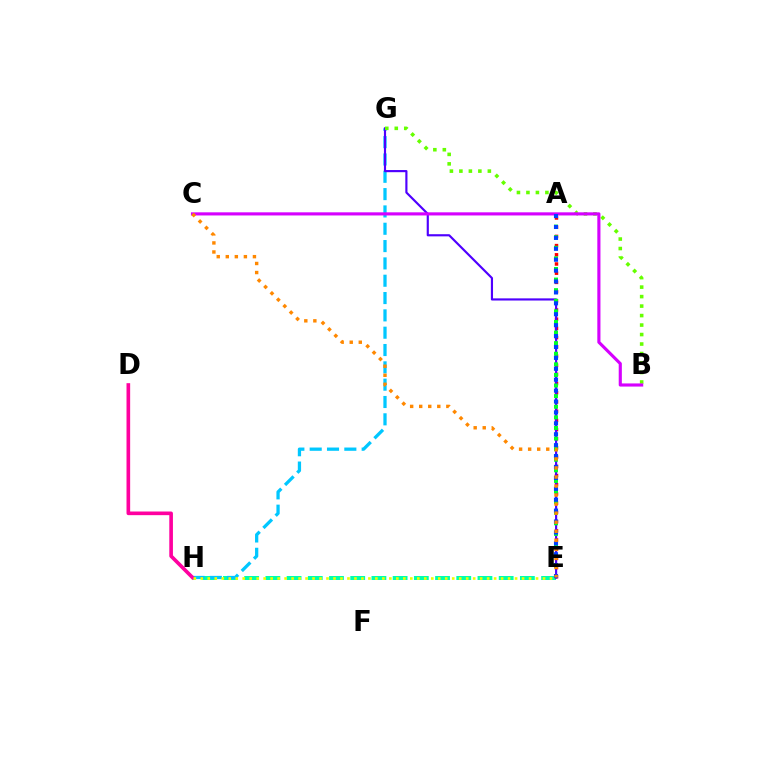{('E', 'H'): [{'color': '#00ffaf', 'line_style': 'dashed', 'thickness': 2.88}, {'color': '#eeff00', 'line_style': 'dotted', 'thickness': 1.9}], ('G', 'H'): [{'color': '#00c7ff', 'line_style': 'dashed', 'thickness': 2.35}], ('A', 'E'): [{'color': '#ff0000', 'line_style': 'dotted', 'thickness': 2.5}, {'color': '#00ff27', 'line_style': 'dotted', 'thickness': 2.88}, {'color': '#003fff', 'line_style': 'dotted', 'thickness': 2.96}], ('E', 'G'): [{'color': '#4f00ff', 'line_style': 'solid', 'thickness': 1.55}], ('B', 'G'): [{'color': '#66ff00', 'line_style': 'dotted', 'thickness': 2.58}], ('D', 'H'): [{'color': '#ff00a0', 'line_style': 'solid', 'thickness': 2.62}], ('B', 'C'): [{'color': '#d600ff', 'line_style': 'solid', 'thickness': 2.25}], ('C', 'E'): [{'color': '#ff8800', 'line_style': 'dotted', 'thickness': 2.46}]}